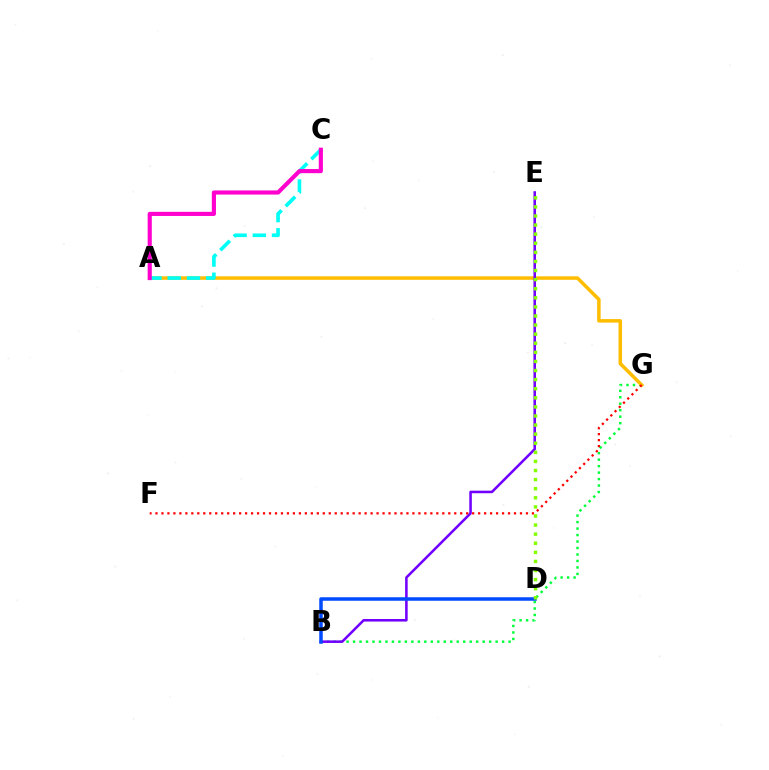{('B', 'G'): [{'color': '#00ff39', 'line_style': 'dotted', 'thickness': 1.76}], ('A', 'G'): [{'color': '#ffbd00', 'line_style': 'solid', 'thickness': 2.52}], ('B', 'E'): [{'color': '#7200ff', 'line_style': 'solid', 'thickness': 1.84}], ('B', 'D'): [{'color': '#004bff', 'line_style': 'solid', 'thickness': 2.52}], ('A', 'C'): [{'color': '#00fff6', 'line_style': 'dashed', 'thickness': 2.61}, {'color': '#ff00cf', 'line_style': 'solid', 'thickness': 2.98}], ('D', 'E'): [{'color': '#84ff00', 'line_style': 'dotted', 'thickness': 2.47}], ('F', 'G'): [{'color': '#ff0000', 'line_style': 'dotted', 'thickness': 1.62}]}